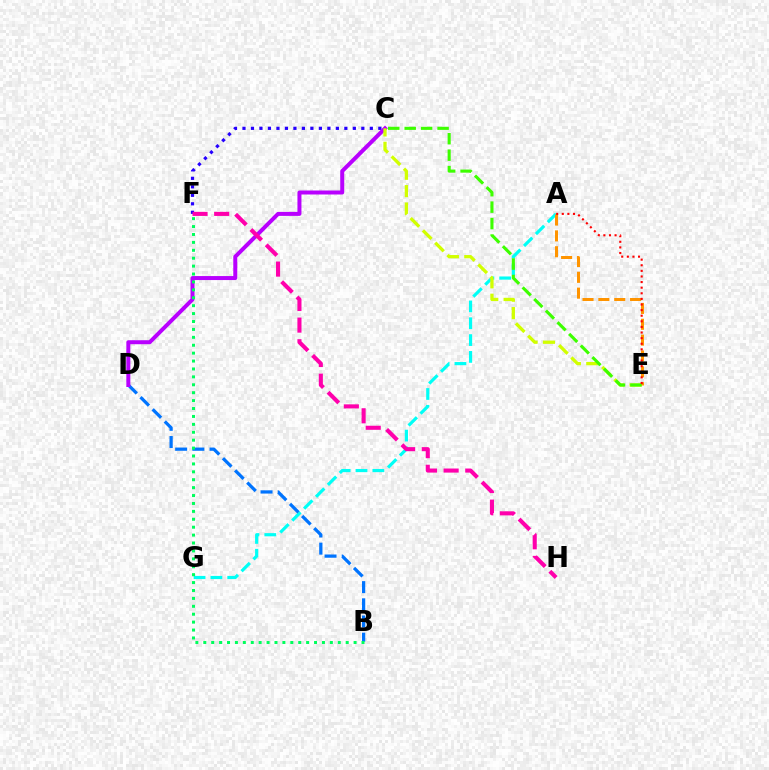{('C', 'F'): [{'color': '#2500ff', 'line_style': 'dotted', 'thickness': 2.31}], ('A', 'G'): [{'color': '#00fff6', 'line_style': 'dashed', 'thickness': 2.29}], ('B', 'D'): [{'color': '#0074ff', 'line_style': 'dashed', 'thickness': 2.33}], ('C', 'D'): [{'color': '#b900ff', 'line_style': 'solid', 'thickness': 2.88}], ('C', 'E'): [{'color': '#d1ff00', 'line_style': 'dashed', 'thickness': 2.36}, {'color': '#3dff00', 'line_style': 'dashed', 'thickness': 2.23}], ('A', 'E'): [{'color': '#ff9400', 'line_style': 'dashed', 'thickness': 2.15}, {'color': '#ff0000', 'line_style': 'dotted', 'thickness': 1.52}], ('F', 'H'): [{'color': '#ff00ac', 'line_style': 'dashed', 'thickness': 2.94}], ('B', 'F'): [{'color': '#00ff5c', 'line_style': 'dotted', 'thickness': 2.15}]}